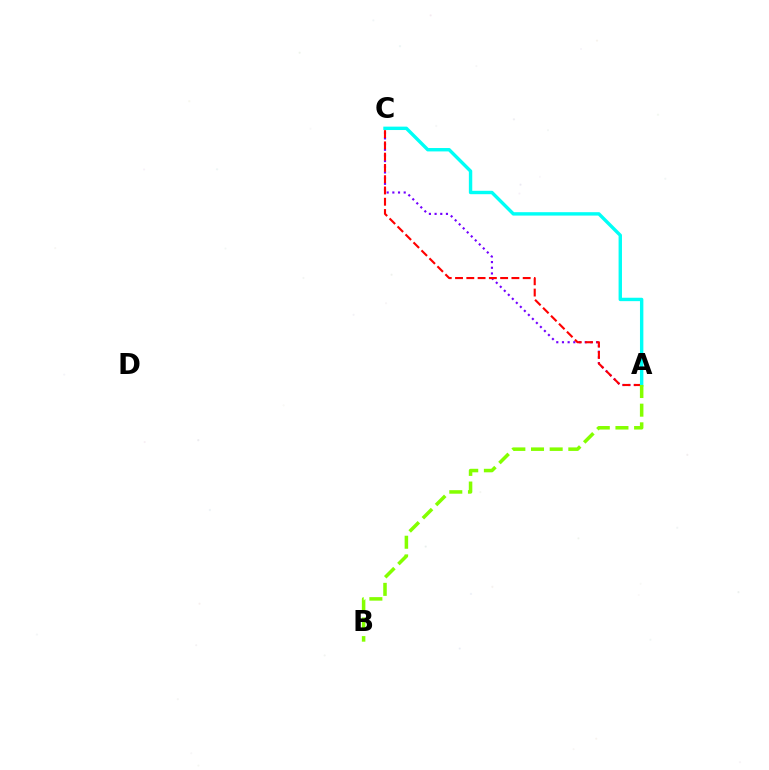{('A', 'C'): [{'color': '#7200ff', 'line_style': 'dotted', 'thickness': 1.54}, {'color': '#ff0000', 'line_style': 'dashed', 'thickness': 1.53}, {'color': '#00fff6', 'line_style': 'solid', 'thickness': 2.45}], ('A', 'B'): [{'color': '#84ff00', 'line_style': 'dashed', 'thickness': 2.53}]}